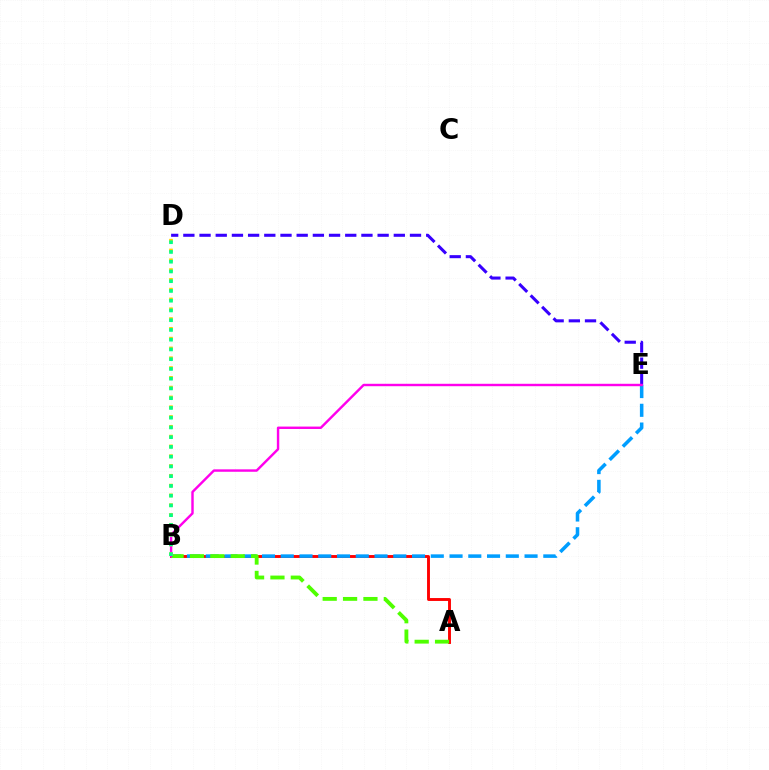{('A', 'B'): [{'color': '#ff0000', 'line_style': 'solid', 'thickness': 2.09}, {'color': '#4fff00', 'line_style': 'dashed', 'thickness': 2.77}], ('B', 'E'): [{'color': '#009eff', 'line_style': 'dashed', 'thickness': 2.55}, {'color': '#ff00ed', 'line_style': 'solid', 'thickness': 1.74}], ('D', 'E'): [{'color': '#3700ff', 'line_style': 'dashed', 'thickness': 2.2}], ('B', 'D'): [{'color': '#ffd500', 'line_style': 'dotted', 'thickness': 2.66}, {'color': '#00ff86', 'line_style': 'dotted', 'thickness': 2.65}]}